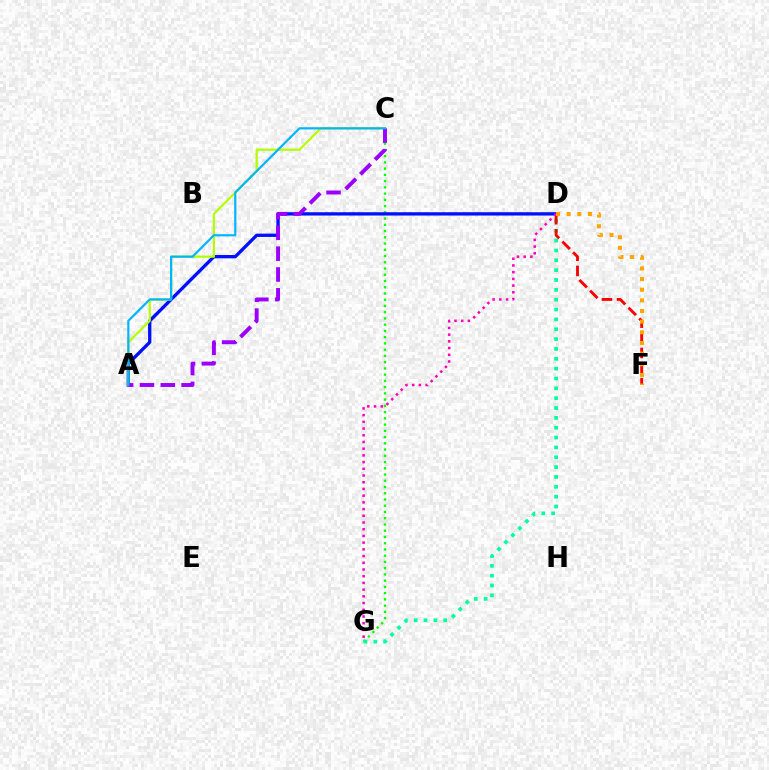{('C', 'G'): [{'color': '#08ff00', 'line_style': 'dotted', 'thickness': 1.7}], ('D', 'G'): [{'color': '#00ff9d', 'line_style': 'dotted', 'thickness': 2.68}, {'color': '#ff00bd', 'line_style': 'dotted', 'thickness': 1.82}], ('D', 'F'): [{'color': '#ff0000', 'line_style': 'dashed', 'thickness': 2.06}, {'color': '#ffa500', 'line_style': 'dotted', 'thickness': 2.89}], ('A', 'D'): [{'color': '#0010ff', 'line_style': 'solid', 'thickness': 2.39}], ('A', 'C'): [{'color': '#b3ff00', 'line_style': 'solid', 'thickness': 1.59}, {'color': '#9b00ff', 'line_style': 'dashed', 'thickness': 2.83}, {'color': '#00b5ff', 'line_style': 'solid', 'thickness': 1.58}]}